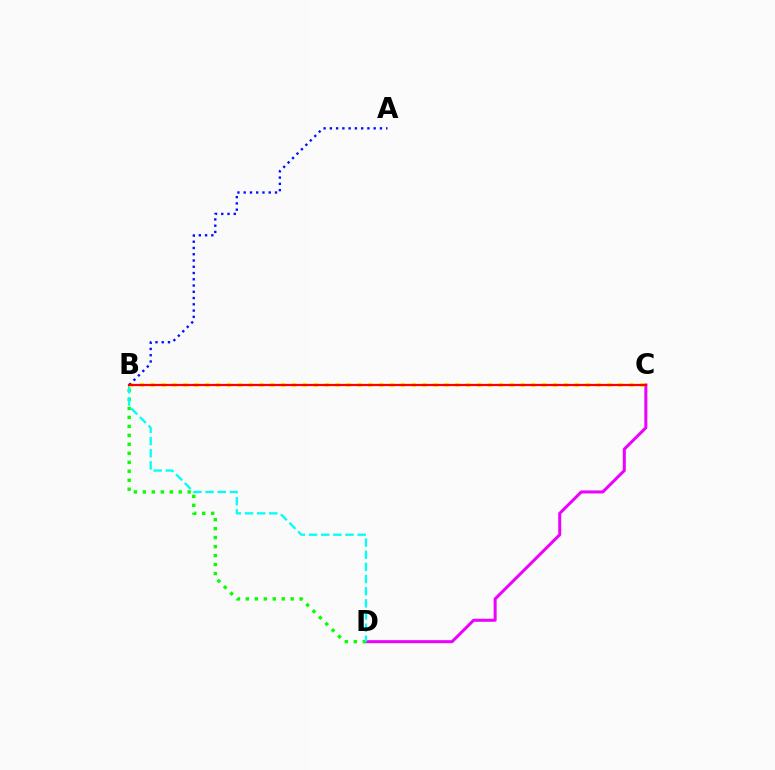{('C', 'D'): [{'color': '#ee00ff', 'line_style': 'solid', 'thickness': 2.17}], ('B', 'D'): [{'color': '#08ff00', 'line_style': 'dotted', 'thickness': 2.44}, {'color': '#00fff6', 'line_style': 'dashed', 'thickness': 1.65}], ('B', 'C'): [{'color': '#fcf500', 'line_style': 'dotted', 'thickness': 2.95}, {'color': '#ff0000', 'line_style': 'solid', 'thickness': 1.59}], ('A', 'B'): [{'color': '#0010ff', 'line_style': 'dotted', 'thickness': 1.7}]}